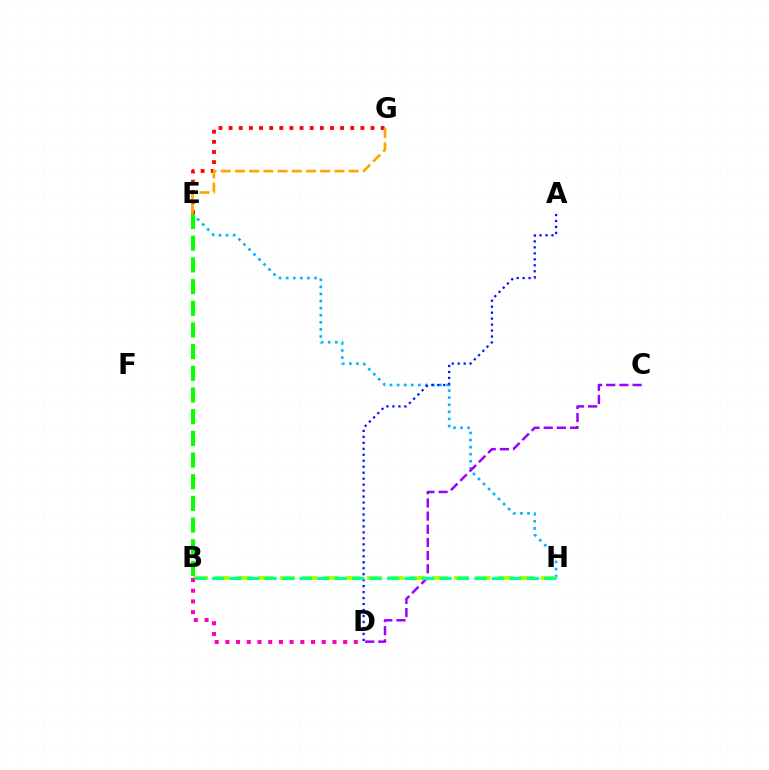{('E', 'H'): [{'color': '#00b5ff', 'line_style': 'dotted', 'thickness': 1.92}], ('B', 'H'): [{'color': '#b3ff00', 'line_style': 'dashed', 'thickness': 2.95}, {'color': '#00ff9d', 'line_style': 'dashed', 'thickness': 2.38}], ('C', 'D'): [{'color': '#9b00ff', 'line_style': 'dashed', 'thickness': 1.79}], ('B', 'E'): [{'color': '#08ff00', 'line_style': 'dashed', 'thickness': 2.95}], ('B', 'D'): [{'color': '#ff00bd', 'line_style': 'dotted', 'thickness': 2.91}], ('E', 'G'): [{'color': '#ff0000', 'line_style': 'dotted', 'thickness': 2.75}, {'color': '#ffa500', 'line_style': 'dashed', 'thickness': 1.93}], ('A', 'D'): [{'color': '#0010ff', 'line_style': 'dotted', 'thickness': 1.62}]}